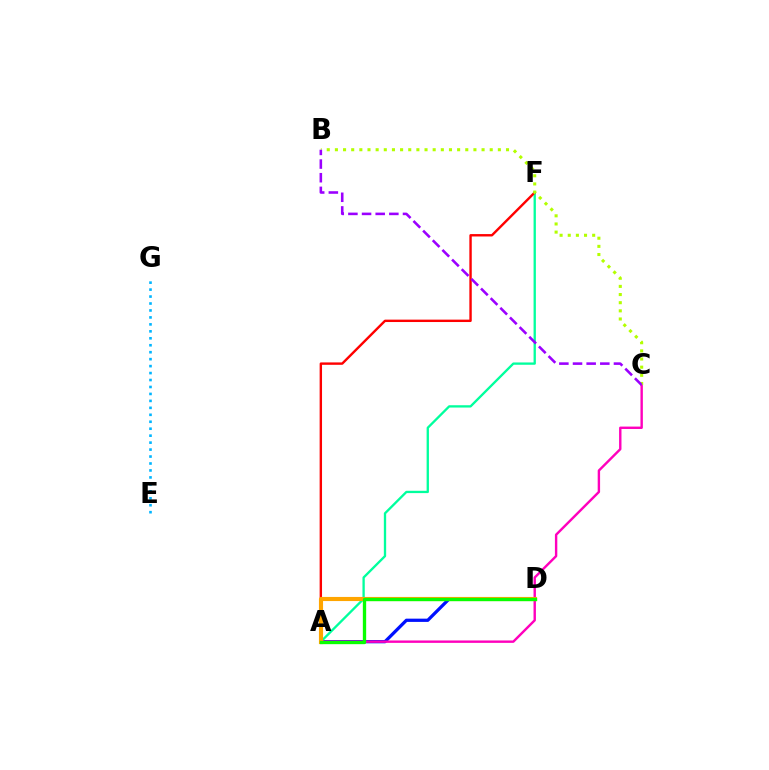{('A', 'D'): [{'color': '#0010ff', 'line_style': 'solid', 'thickness': 2.34}, {'color': '#ffa500', 'line_style': 'solid', 'thickness': 2.97}, {'color': '#08ff00', 'line_style': 'solid', 'thickness': 2.4}], ('A', 'F'): [{'color': '#00ff9d', 'line_style': 'solid', 'thickness': 1.67}, {'color': '#ff0000', 'line_style': 'solid', 'thickness': 1.73}], ('A', 'C'): [{'color': '#ff00bd', 'line_style': 'solid', 'thickness': 1.73}], ('E', 'G'): [{'color': '#00b5ff', 'line_style': 'dotted', 'thickness': 1.89}], ('B', 'C'): [{'color': '#b3ff00', 'line_style': 'dotted', 'thickness': 2.21}, {'color': '#9b00ff', 'line_style': 'dashed', 'thickness': 1.85}]}